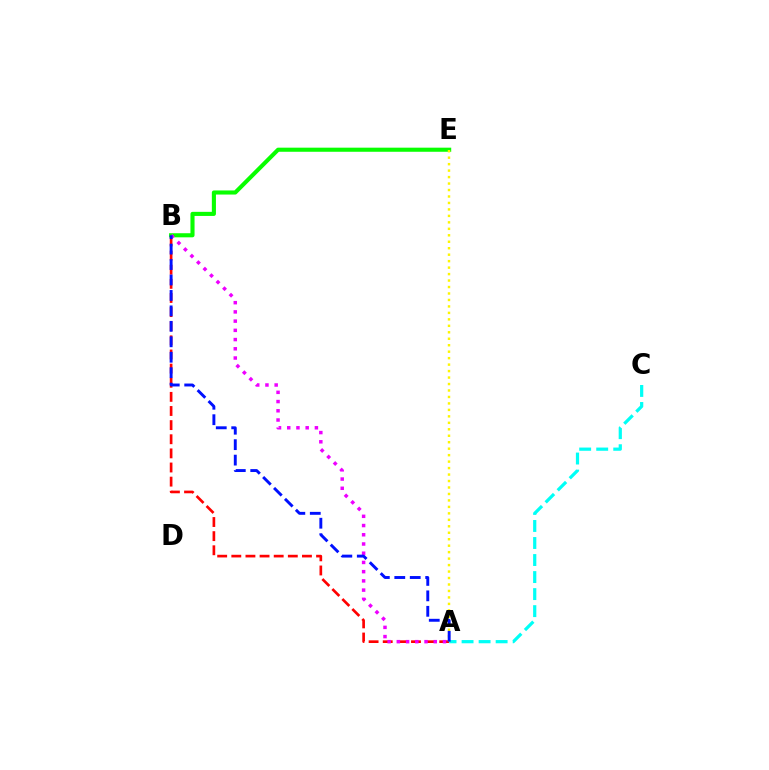{('A', 'B'): [{'color': '#ff0000', 'line_style': 'dashed', 'thickness': 1.92}, {'color': '#ee00ff', 'line_style': 'dotted', 'thickness': 2.51}, {'color': '#0010ff', 'line_style': 'dashed', 'thickness': 2.1}], ('B', 'E'): [{'color': '#08ff00', 'line_style': 'solid', 'thickness': 2.95}], ('A', 'C'): [{'color': '#00fff6', 'line_style': 'dashed', 'thickness': 2.31}], ('A', 'E'): [{'color': '#fcf500', 'line_style': 'dotted', 'thickness': 1.76}]}